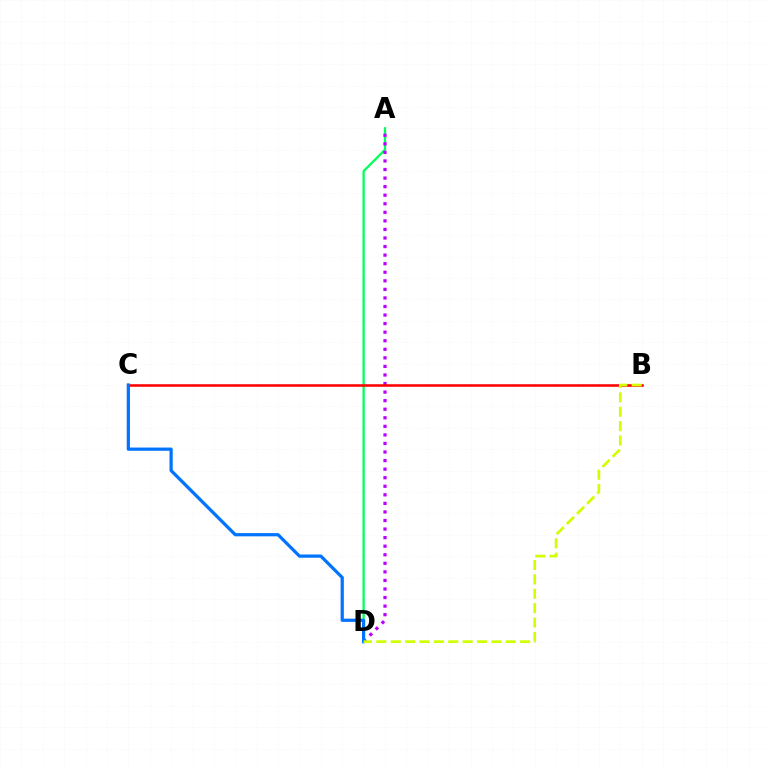{('A', 'D'): [{'color': '#00ff5c', 'line_style': 'solid', 'thickness': 1.64}, {'color': '#b900ff', 'line_style': 'dotted', 'thickness': 2.33}], ('B', 'C'): [{'color': '#ff0000', 'line_style': 'solid', 'thickness': 1.84}], ('C', 'D'): [{'color': '#0074ff', 'line_style': 'solid', 'thickness': 2.32}], ('B', 'D'): [{'color': '#d1ff00', 'line_style': 'dashed', 'thickness': 1.95}]}